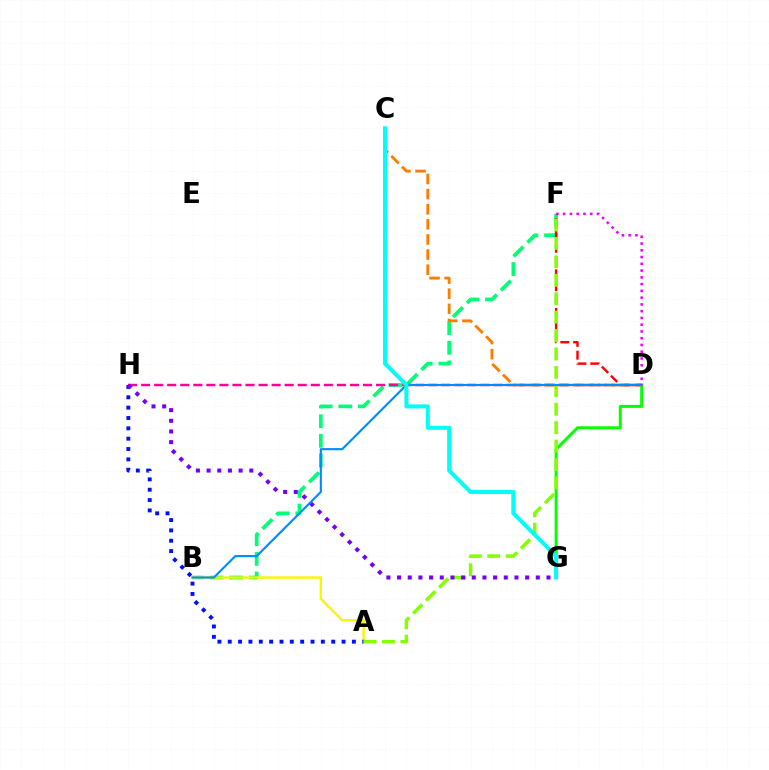{('B', 'F'): [{'color': '#00ff74', 'line_style': 'dashed', 'thickness': 2.67}], ('D', 'H'): [{'color': '#ff0094', 'line_style': 'dashed', 'thickness': 1.77}], ('D', 'F'): [{'color': '#ff0000', 'line_style': 'dashed', 'thickness': 1.74}, {'color': '#ee00ff', 'line_style': 'dotted', 'thickness': 1.84}], ('C', 'D'): [{'color': '#ff7c00', 'line_style': 'dashed', 'thickness': 2.05}], ('D', 'G'): [{'color': '#08ff00', 'line_style': 'solid', 'thickness': 2.16}], ('A', 'B'): [{'color': '#fcf500', 'line_style': 'solid', 'thickness': 1.7}], ('A', 'H'): [{'color': '#0010ff', 'line_style': 'dotted', 'thickness': 2.81}], ('A', 'F'): [{'color': '#84ff00', 'line_style': 'dashed', 'thickness': 2.5}], ('G', 'H'): [{'color': '#7200ff', 'line_style': 'dotted', 'thickness': 2.9}], ('B', 'D'): [{'color': '#008cff', 'line_style': 'solid', 'thickness': 1.53}], ('C', 'G'): [{'color': '#00fff6', 'line_style': 'solid', 'thickness': 2.9}]}